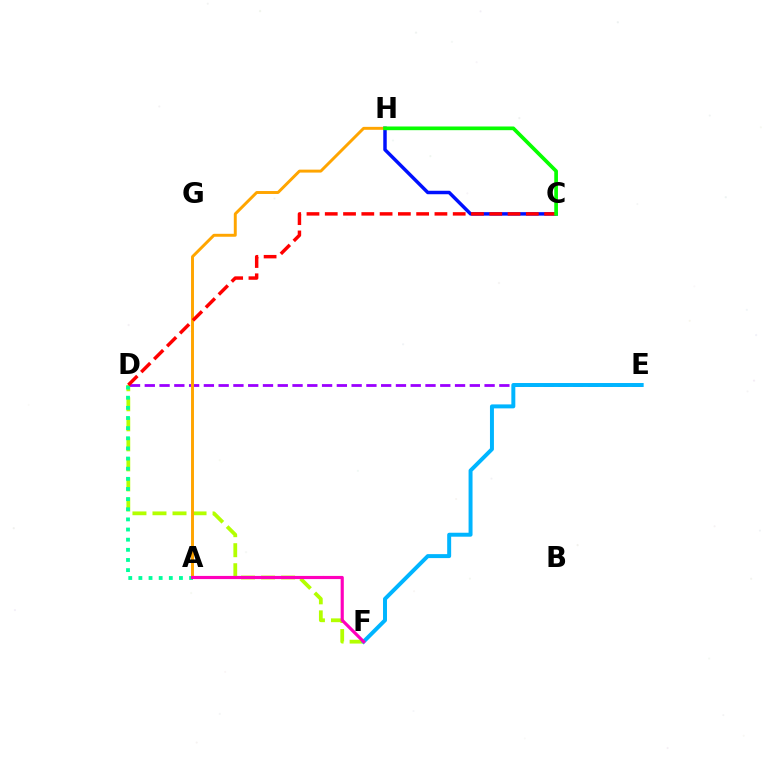{('D', 'F'): [{'color': '#b3ff00', 'line_style': 'dashed', 'thickness': 2.72}], ('C', 'H'): [{'color': '#0010ff', 'line_style': 'solid', 'thickness': 2.5}, {'color': '#08ff00', 'line_style': 'solid', 'thickness': 2.66}], ('A', 'D'): [{'color': '#00ff9d', 'line_style': 'dotted', 'thickness': 2.76}], ('D', 'E'): [{'color': '#9b00ff', 'line_style': 'dashed', 'thickness': 2.01}], ('A', 'H'): [{'color': '#ffa500', 'line_style': 'solid', 'thickness': 2.12}], ('E', 'F'): [{'color': '#00b5ff', 'line_style': 'solid', 'thickness': 2.85}], ('C', 'D'): [{'color': '#ff0000', 'line_style': 'dashed', 'thickness': 2.48}], ('A', 'F'): [{'color': '#ff00bd', 'line_style': 'solid', 'thickness': 2.27}]}